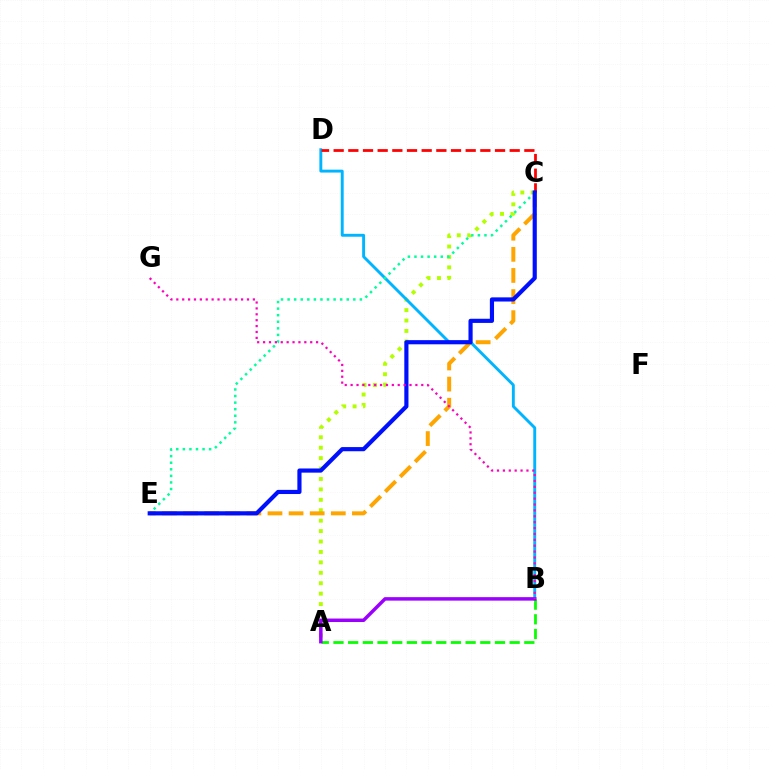{('A', 'C'): [{'color': '#b3ff00', 'line_style': 'dotted', 'thickness': 2.83}], ('A', 'B'): [{'color': '#08ff00', 'line_style': 'dashed', 'thickness': 1.99}, {'color': '#9b00ff', 'line_style': 'solid', 'thickness': 2.51}], ('B', 'D'): [{'color': '#00b5ff', 'line_style': 'solid', 'thickness': 2.09}], ('C', 'D'): [{'color': '#ff0000', 'line_style': 'dashed', 'thickness': 1.99}], ('C', 'E'): [{'color': '#ffa500', 'line_style': 'dashed', 'thickness': 2.87}, {'color': '#00ff9d', 'line_style': 'dotted', 'thickness': 1.79}, {'color': '#0010ff', 'line_style': 'solid', 'thickness': 2.99}], ('B', 'G'): [{'color': '#ff00bd', 'line_style': 'dotted', 'thickness': 1.6}]}